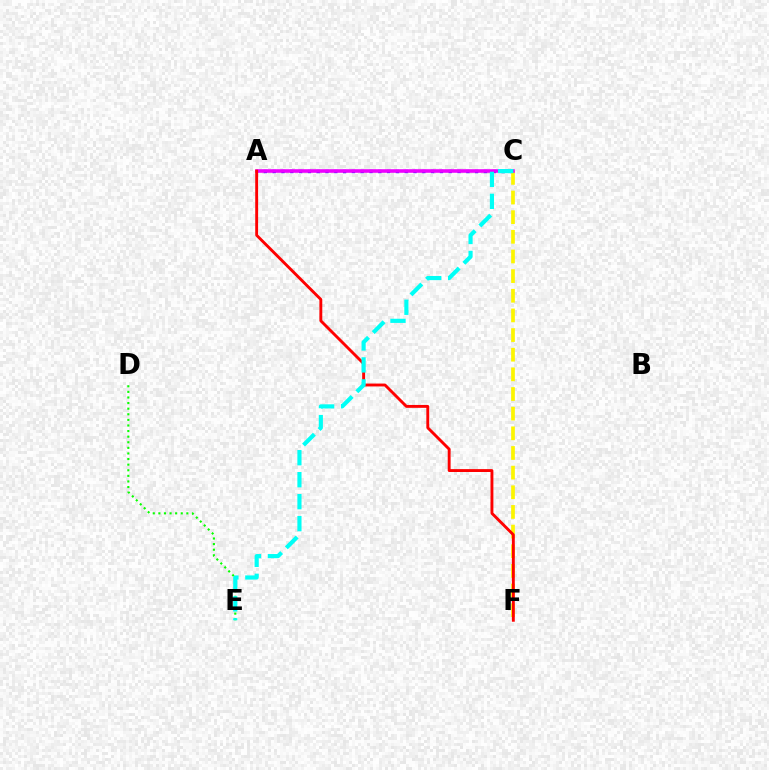{('A', 'C'): [{'color': '#0010ff', 'line_style': 'dotted', 'thickness': 2.39}, {'color': '#ee00ff', 'line_style': 'solid', 'thickness': 2.58}], ('C', 'F'): [{'color': '#fcf500', 'line_style': 'dashed', 'thickness': 2.67}], ('A', 'F'): [{'color': '#ff0000', 'line_style': 'solid', 'thickness': 2.08}], ('D', 'E'): [{'color': '#08ff00', 'line_style': 'dotted', 'thickness': 1.52}], ('C', 'E'): [{'color': '#00fff6', 'line_style': 'dashed', 'thickness': 2.99}]}